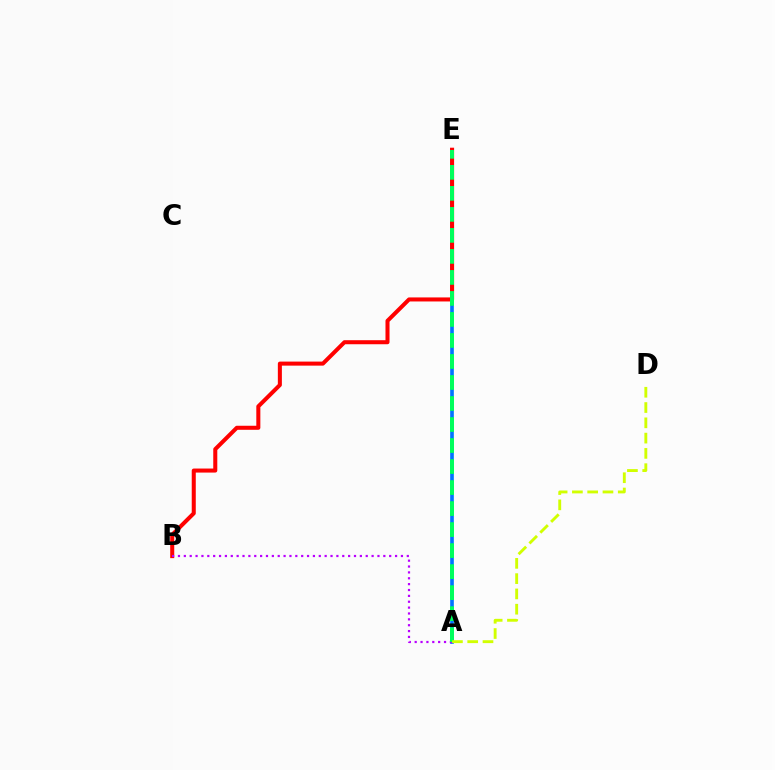{('A', 'E'): [{'color': '#0074ff', 'line_style': 'solid', 'thickness': 2.63}, {'color': '#00ff5c', 'line_style': 'dashed', 'thickness': 2.85}], ('B', 'E'): [{'color': '#ff0000', 'line_style': 'solid', 'thickness': 2.91}], ('A', 'B'): [{'color': '#b900ff', 'line_style': 'dotted', 'thickness': 1.59}], ('A', 'D'): [{'color': '#d1ff00', 'line_style': 'dashed', 'thickness': 2.08}]}